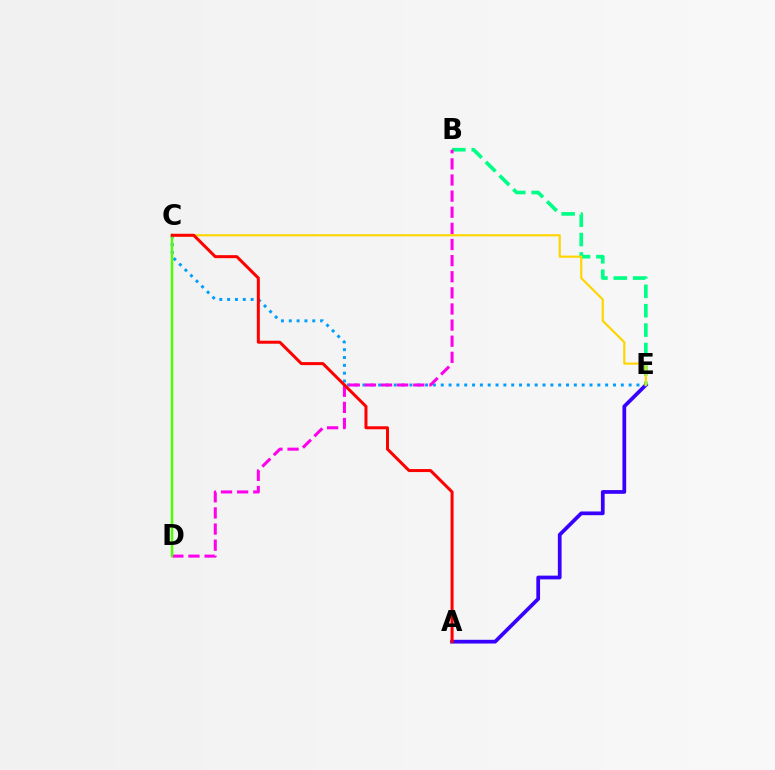{('A', 'E'): [{'color': '#3700ff', 'line_style': 'solid', 'thickness': 2.69}], ('B', 'E'): [{'color': '#00ff86', 'line_style': 'dashed', 'thickness': 2.63}], ('C', 'E'): [{'color': '#009eff', 'line_style': 'dotted', 'thickness': 2.13}, {'color': '#ffd500', 'line_style': 'solid', 'thickness': 1.56}], ('B', 'D'): [{'color': '#ff00ed', 'line_style': 'dashed', 'thickness': 2.19}], ('C', 'D'): [{'color': '#4fff00', 'line_style': 'solid', 'thickness': 1.78}], ('A', 'C'): [{'color': '#ff0000', 'line_style': 'solid', 'thickness': 2.17}]}